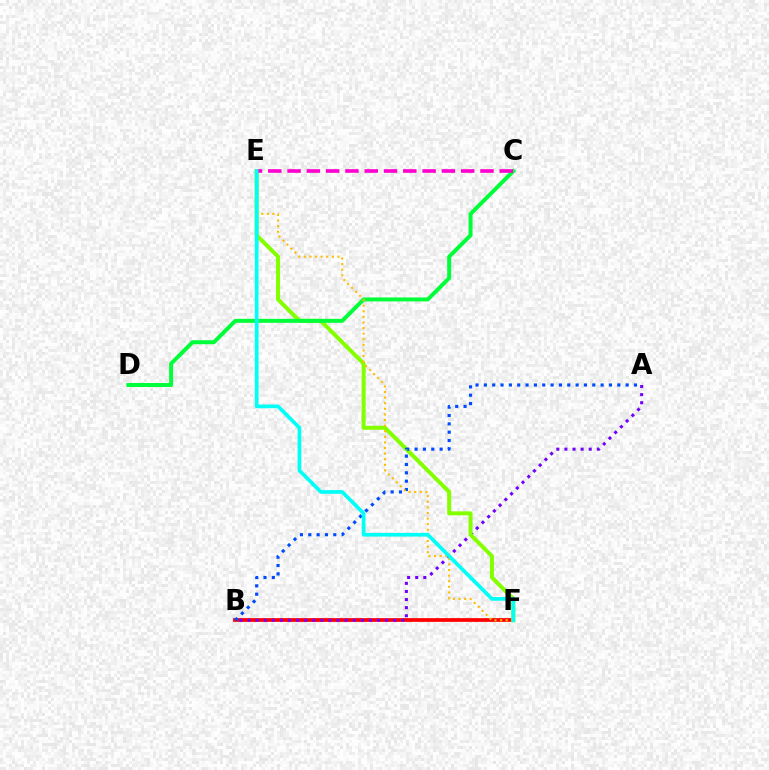{('B', 'F'): [{'color': '#ff0000', 'line_style': 'solid', 'thickness': 2.69}], ('A', 'B'): [{'color': '#7200ff', 'line_style': 'dotted', 'thickness': 2.2}, {'color': '#004bff', 'line_style': 'dotted', 'thickness': 2.27}], ('E', 'F'): [{'color': '#84ff00', 'line_style': 'solid', 'thickness': 2.89}, {'color': '#ffbd00', 'line_style': 'dotted', 'thickness': 1.52}, {'color': '#00fff6', 'line_style': 'solid', 'thickness': 2.66}], ('C', 'D'): [{'color': '#00ff39', 'line_style': 'solid', 'thickness': 2.86}], ('C', 'E'): [{'color': '#ff00cf', 'line_style': 'dashed', 'thickness': 2.62}]}